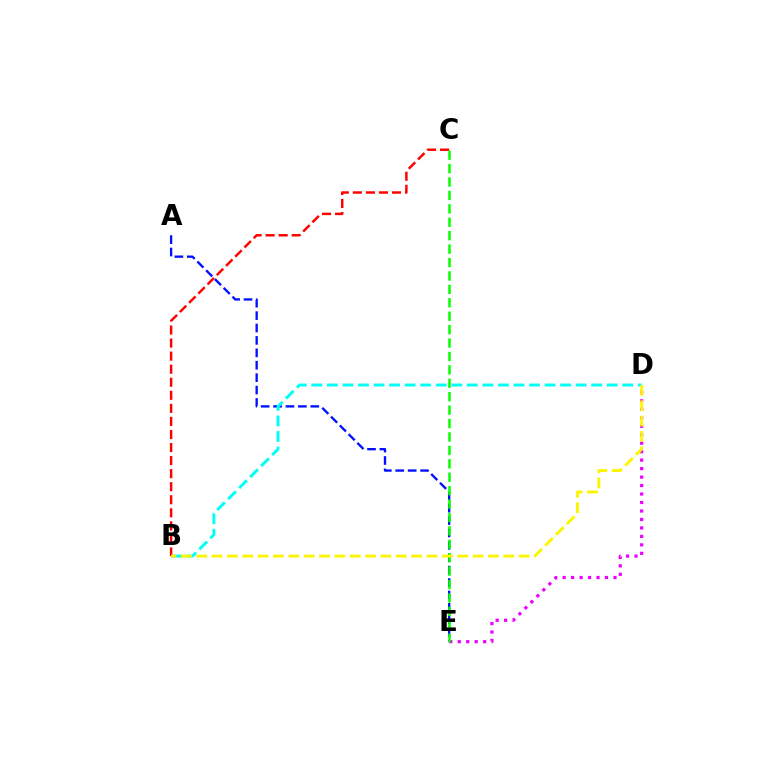{('D', 'E'): [{'color': '#ee00ff', 'line_style': 'dotted', 'thickness': 2.3}], ('A', 'E'): [{'color': '#0010ff', 'line_style': 'dashed', 'thickness': 1.69}], ('B', 'C'): [{'color': '#ff0000', 'line_style': 'dashed', 'thickness': 1.77}], ('B', 'D'): [{'color': '#00fff6', 'line_style': 'dashed', 'thickness': 2.11}, {'color': '#fcf500', 'line_style': 'dashed', 'thickness': 2.09}], ('C', 'E'): [{'color': '#08ff00', 'line_style': 'dashed', 'thickness': 1.82}]}